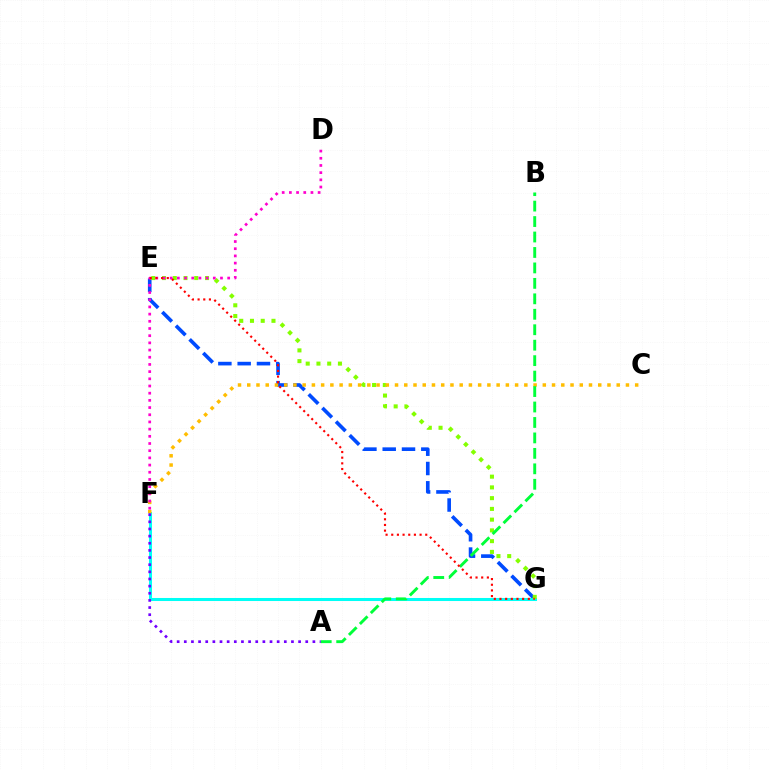{('E', 'G'): [{'color': '#004bff', 'line_style': 'dashed', 'thickness': 2.62}, {'color': '#84ff00', 'line_style': 'dotted', 'thickness': 2.92}, {'color': '#ff0000', 'line_style': 'dotted', 'thickness': 1.54}], ('F', 'G'): [{'color': '#00fff6', 'line_style': 'solid', 'thickness': 2.19}], ('C', 'F'): [{'color': '#ffbd00', 'line_style': 'dotted', 'thickness': 2.51}], ('A', 'F'): [{'color': '#7200ff', 'line_style': 'dotted', 'thickness': 1.94}], ('D', 'F'): [{'color': '#ff00cf', 'line_style': 'dotted', 'thickness': 1.95}], ('A', 'B'): [{'color': '#00ff39', 'line_style': 'dashed', 'thickness': 2.1}]}